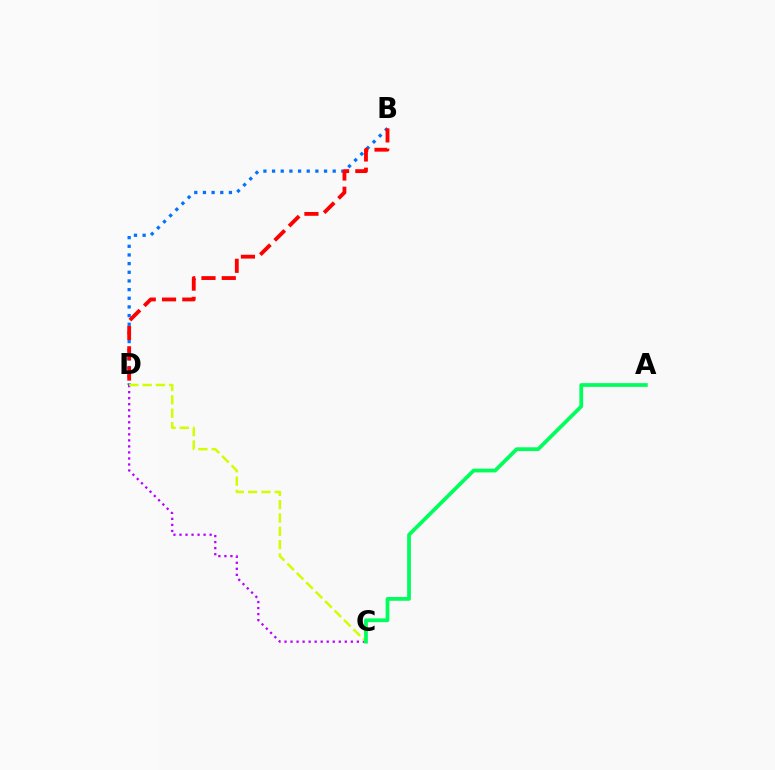{('B', 'D'): [{'color': '#0074ff', 'line_style': 'dotted', 'thickness': 2.35}, {'color': '#ff0000', 'line_style': 'dashed', 'thickness': 2.76}], ('C', 'D'): [{'color': '#b900ff', 'line_style': 'dotted', 'thickness': 1.64}, {'color': '#d1ff00', 'line_style': 'dashed', 'thickness': 1.81}], ('A', 'C'): [{'color': '#00ff5c', 'line_style': 'solid', 'thickness': 2.7}]}